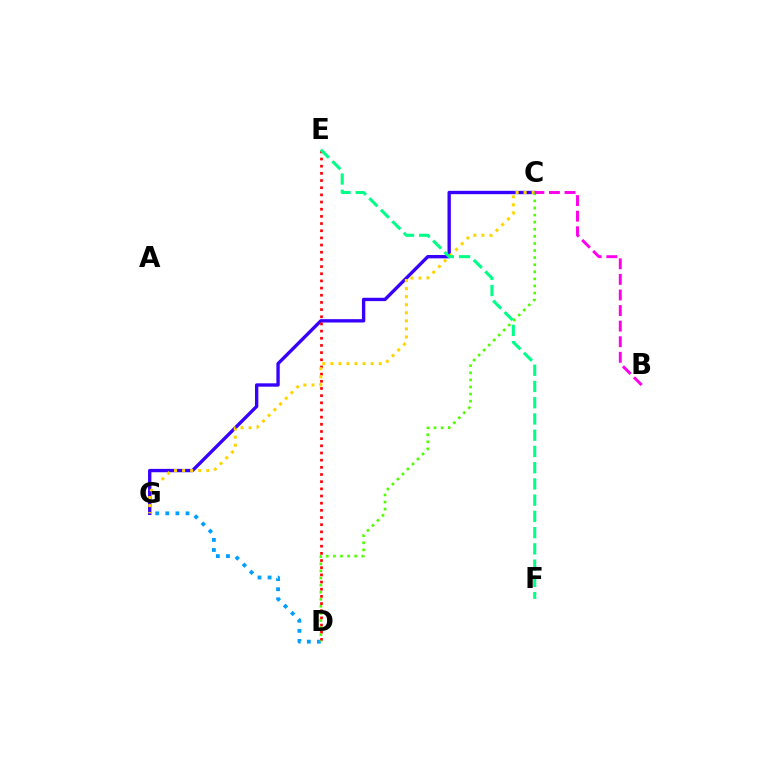{('C', 'G'): [{'color': '#3700ff', 'line_style': 'solid', 'thickness': 2.41}, {'color': '#ffd500', 'line_style': 'dotted', 'thickness': 2.19}], ('D', 'G'): [{'color': '#009eff', 'line_style': 'dotted', 'thickness': 2.74}], ('D', 'E'): [{'color': '#ff0000', 'line_style': 'dotted', 'thickness': 1.95}], ('C', 'D'): [{'color': '#4fff00', 'line_style': 'dotted', 'thickness': 1.93}], ('B', 'C'): [{'color': '#ff00ed', 'line_style': 'dashed', 'thickness': 2.12}], ('E', 'F'): [{'color': '#00ff86', 'line_style': 'dashed', 'thickness': 2.21}]}